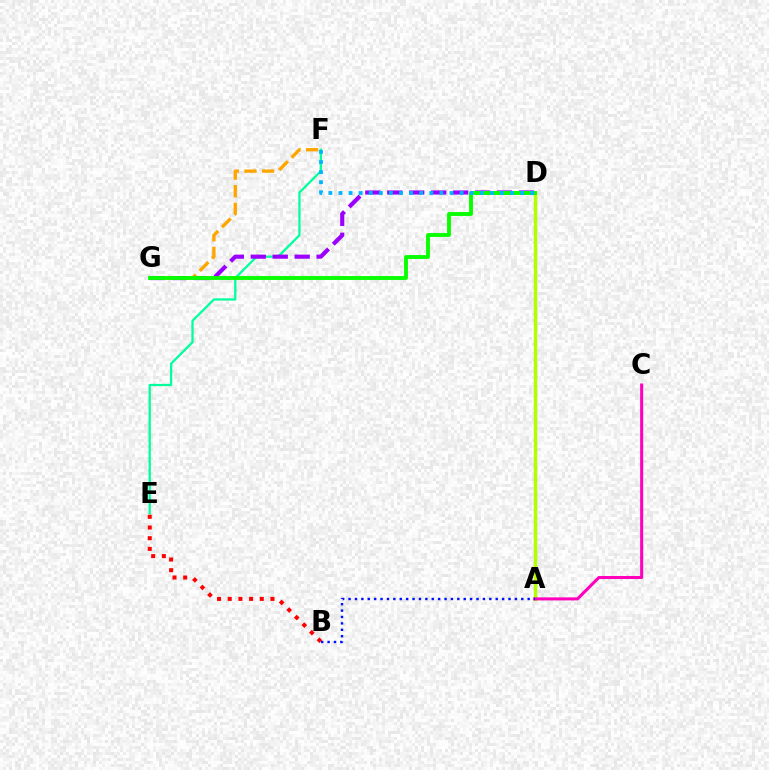{('E', 'F'): [{'color': '#00ff9d', 'line_style': 'solid', 'thickness': 1.63}], ('A', 'D'): [{'color': '#b3ff00', 'line_style': 'solid', 'thickness': 2.48}], ('A', 'C'): [{'color': '#ff00bd', 'line_style': 'solid', 'thickness': 2.2}], ('B', 'E'): [{'color': '#ff0000', 'line_style': 'dotted', 'thickness': 2.9}], ('F', 'G'): [{'color': '#ffa500', 'line_style': 'dashed', 'thickness': 2.4}], ('D', 'G'): [{'color': '#9b00ff', 'line_style': 'dashed', 'thickness': 2.98}, {'color': '#08ff00', 'line_style': 'solid', 'thickness': 2.79}], ('A', 'B'): [{'color': '#0010ff', 'line_style': 'dotted', 'thickness': 1.74}], ('D', 'F'): [{'color': '#00b5ff', 'line_style': 'dotted', 'thickness': 2.74}]}